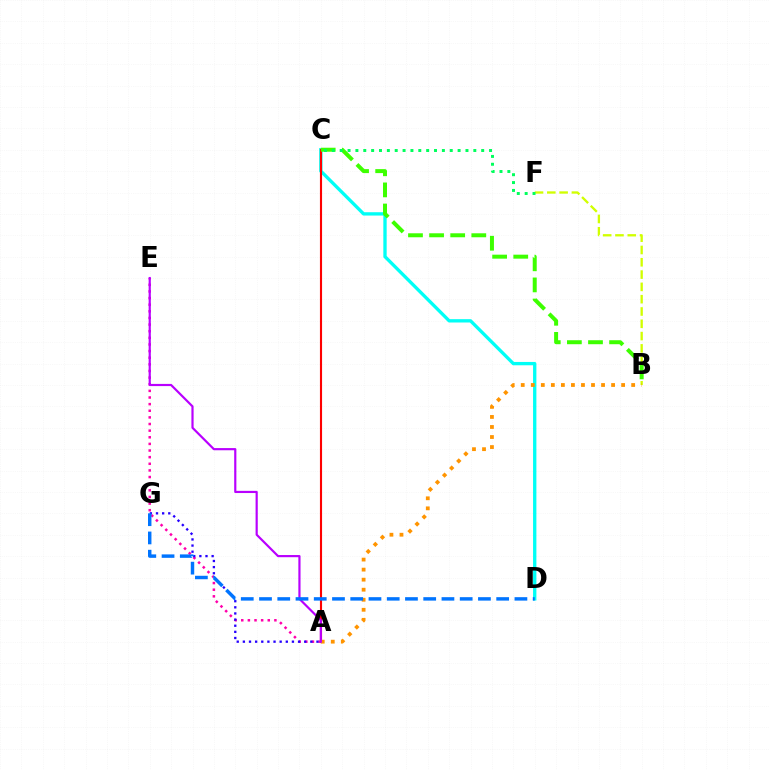{('C', 'D'): [{'color': '#00fff6', 'line_style': 'solid', 'thickness': 2.4}], ('B', 'F'): [{'color': '#d1ff00', 'line_style': 'dashed', 'thickness': 1.67}], ('A', 'C'): [{'color': '#ff0000', 'line_style': 'solid', 'thickness': 1.53}], ('B', 'C'): [{'color': '#3dff00', 'line_style': 'dashed', 'thickness': 2.87}], ('A', 'E'): [{'color': '#ff00ac', 'line_style': 'dotted', 'thickness': 1.8}, {'color': '#b900ff', 'line_style': 'solid', 'thickness': 1.57}], ('C', 'F'): [{'color': '#00ff5c', 'line_style': 'dotted', 'thickness': 2.14}], ('A', 'B'): [{'color': '#ff9400', 'line_style': 'dotted', 'thickness': 2.73}], ('A', 'G'): [{'color': '#2500ff', 'line_style': 'dotted', 'thickness': 1.67}], ('D', 'G'): [{'color': '#0074ff', 'line_style': 'dashed', 'thickness': 2.48}]}